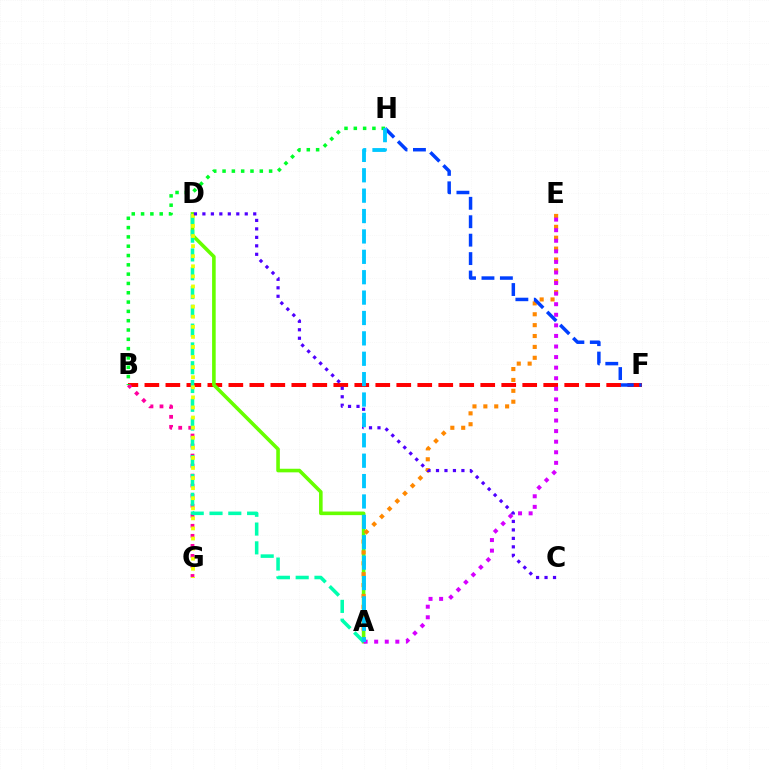{('B', 'F'): [{'color': '#ff0000', 'line_style': 'dashed', 'thickness': 2.85}], ('A', 'D'): [{'color': '#66ff00', 'line_style': 'solid', 'thickness': 2.59}, {'color': '#00ffaf', 'line_style': 'dashed', 'thickness': 2.55}], ('A', 'E'): [{'color': '#ff8800', 'line_style': 'dotted', 'thickness': 2.96}, {'color': '#d600ff', 'line_style': 'dotted', 'thickness': 2.87}], ('B', 'G'): [{'color': '#ff00a0', 'line_style': 'dotted', 'thickness': 2.72}], ('D', 'G'): [{'color': '#eeff00', 'line_style': 'dotted', 'thickness': 2.74}], ('C', 'D'): [{'color': '#4f00ff', 'line_style': 'dotted', 'thickness': 2.3}], ('B', 'H'): [{'color': '#00ff27', 'line_style': 'dotted', 'thickness': 2.53}], ('F', 'H'): [{'color': '#003fff', 'line_style': 'dashed', 'thickness': 2.5}], ('A', 'H'): [{'color': '#00c7ff', 'line_style': 'dashed', 'thickness': 2.77}]}